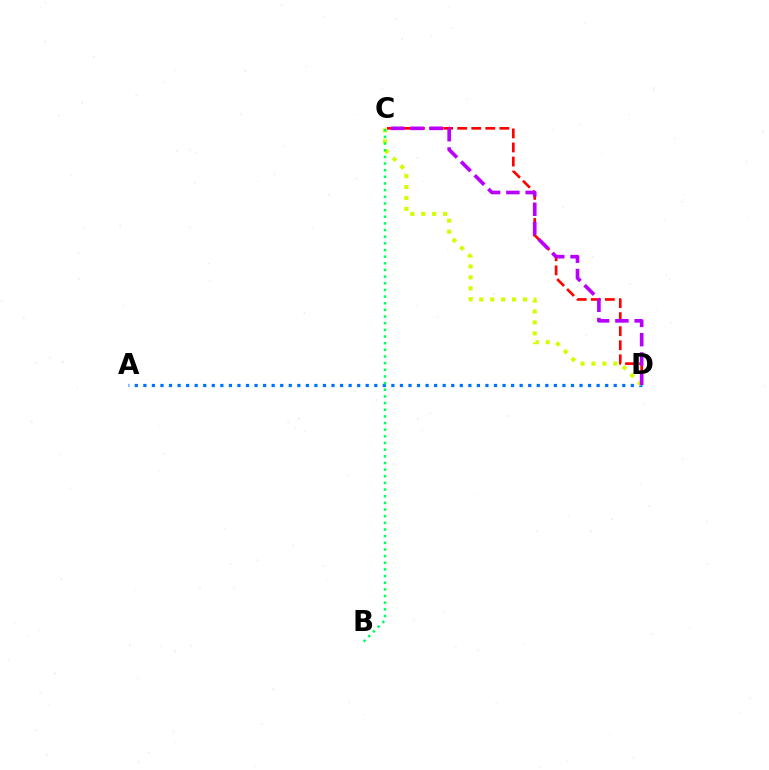{('C', 'D'): [{'color': '#ff0000', 'line_style': 'dashed', 'thickness': 1.91}, {'color': '#d1ff00', 'line_style': 'dotted', 'thickness': 2.97}, {'color': '#b900ff', 'line_style': 'dashed', 'thickness': 2.62}], ('A', 'D'): [{'color': '#0074ff', 'line_style': 'dotted', 'thickness': 2.32}], ('B', 'C'): [{'color': '#00ff5c', 'line_style': 'dotted', 'thickness': 1.81}]}